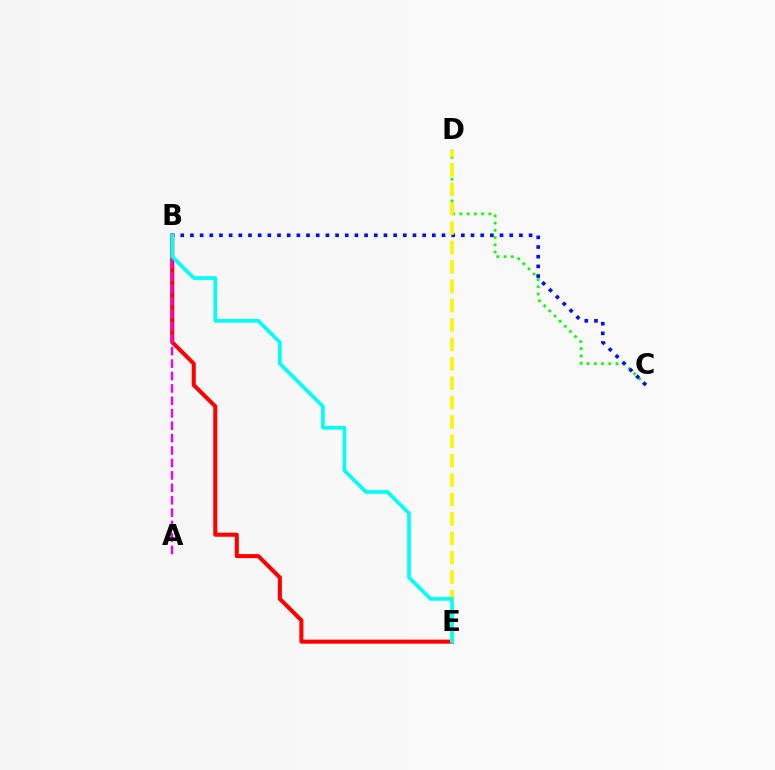{('C', 'D'): [{'color': '#08ff00', 'line_style': 'dotted', 'thickness': 1.97}], ('B', 'E'): [{'color': '#ff0000', 'line_style': 'solid', 'thickness': 2.92}, {'color': '#00fff6', 'line_style': 'solid', 'thickness': 2.66}], ('A', 'B'): [{'color': '#ee00ff', 'line_style': 'dashed', 'thickness': 1.69}], ('B', 'C'): [{'color': '#0010ff', 'line_style': 'dotted', 'thickness': 2.63}], ('D', 'E'): [{'color': '#fcf500', 'line_style': 'dashed', 'thickness': 2.63}]}